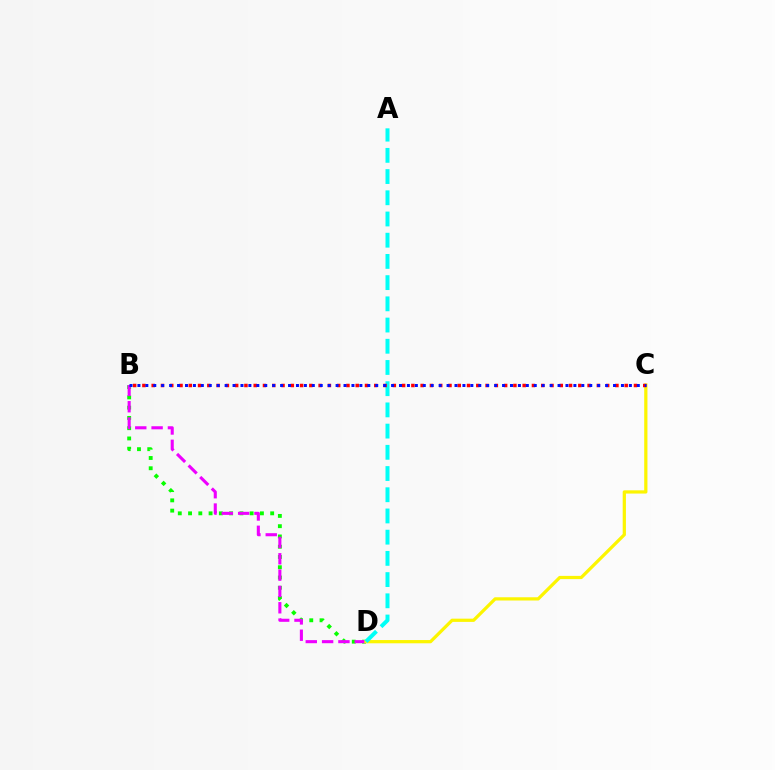{('B', 'D'): [{'color': '#08ff00', 'line_style': 'dotted', 'thickness': 2.79}, {'color': '#ee00ff', 'line_style': 'dashed', 'thickness': 2.22}], ('C', 'D'): [{'color': '#fcf500', 'line_style': 'solid', 'thickness': 2.33}], ('A', 'D'): [{'color': '#00fff6', 'line_style': 'dashed', 'thickness': 2.88}], ('B', 'C'): [{'color': '#ff0000', 'line_style': 'dotted', 'thickness': 2.52}, {'color': '#0010ff', 'line_style': 'dotted', 'thickness': 2.15}]}